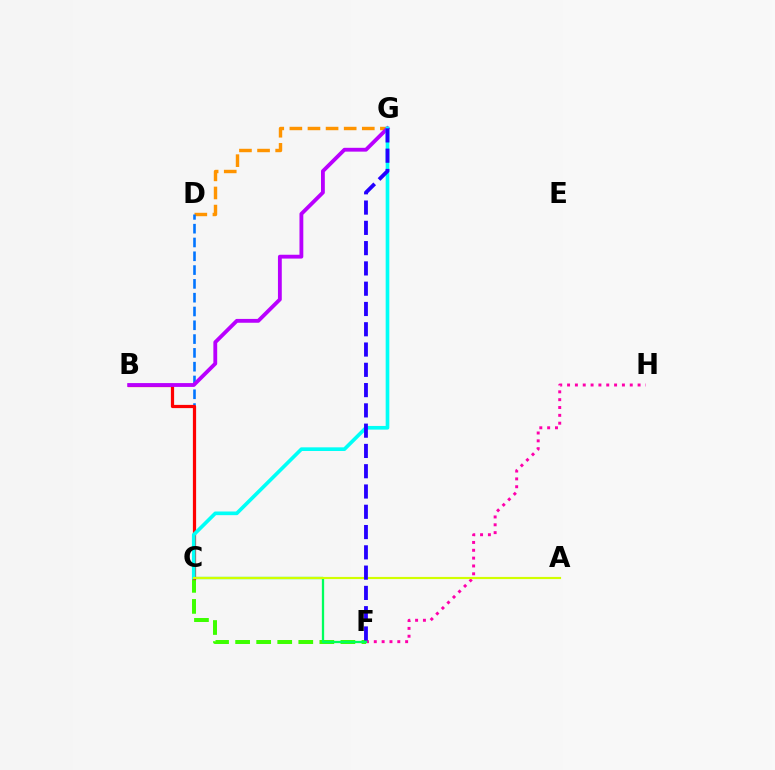{('C', 'F'): [{'color': '#3dff00', 'line_style': 'dashed', 'thickness': 2.86}, {'color': '#00ff5c', 'line_style': 'solid', 'thickness': 1.65}], ('D', 'G'): [{'color': '#ff9400', 'line_style': 'dashed', 'thickness': 2.46}], ('F', 'H'): [{'color': '#ff00ac', 'line_style': 'dotted', 'thickness': 2.13}], ('C', 'D'): [{'color': '#0074ff', 'line_style': 'dashed', 'thickness': 1.87}], ('B', 'C'): [{'color': '#ff0000', 'line_style': 'solid', 'thickness': 2.32}], ('B', 'G'): [{'color': '#b900ff', 'line_style': 'solid', 'thickness': 2.76}], ('C', 'G'): [{'color': '#00fff6', 'line_style': 'solid', 'thickness': 2.63}], ('A', 'C'): [{'color': '#d1ff00', 'line_style': 'solid', 'thickness': 1.55}], ('F', 'G'): [{'color': '#2500ff', 'line_style': 'dashed', 'thickness': 2.76}]}